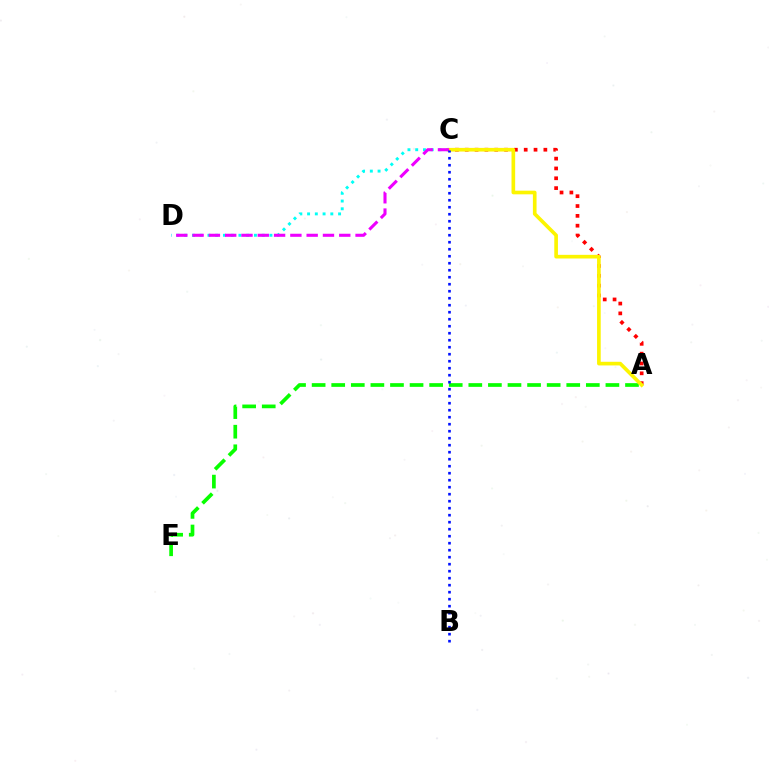{('A', 'E'): [{'color': '#08ff00', 'line_style': 'dashed', 'thickness': 2.66}], ('A', 'C'): [{'color': '#ff0000', 'line_style': 'dotted', 'thickness': 2.67}, {'color': '#fcf500', 'line_style': 'solid', 'thickness': 2.63}], ('C', 'D'): [{'color': '#00fff6', 'line_style': 'dotted', 'thickness': 2.11}, {'color': '#ee00ff', 'line_style': 'dashed', 'thickness': 2.21}], ('B', 'C'): [{'color': '#0010ff', 'line_style': 'dotted', 'thickness': 1.9}]}